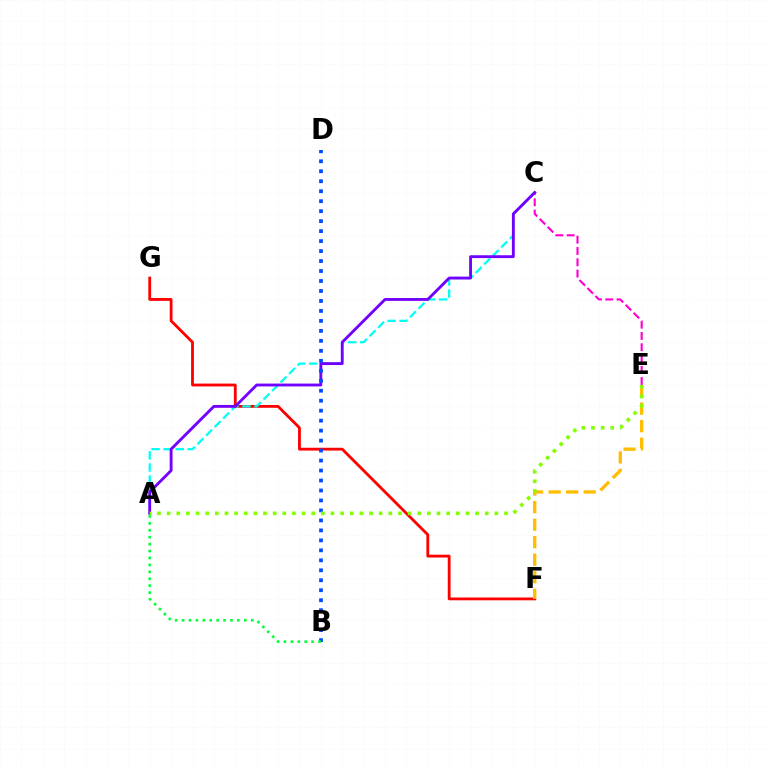{('F', 'G'): [{'color': '#ff0000', 'line_style': 'solid', 'thickness': 2.03}], ('E', 'F'): [{'color': '#ffbd00', 'line_style': 'dashed', 'thickness': 2.38}], ('A', 'C'): [{'color': '#00fff6', 'line_style': 'dashed', 'thickness': 1.64}, {'color': '#7200ff', 'line_style': 'solid', 'thickness': 2.05}], ('C', 'E'): [{'color': '#ff00cf', 'line_style': 'dashed', 'thickness': 1.53}], ('B', 'D'): [{'color': '#004bff', 'line_style': 'dotted', 'thickness': 2.71}], ('A', 'B'): [{'color': '#00ff39', 'line_style': 'dotted', 'thickness': 1.88}], ('A', 'E'): [{'color': '#84ff00', 'line_style': 'dotted', 'thickness': 2.62}]}